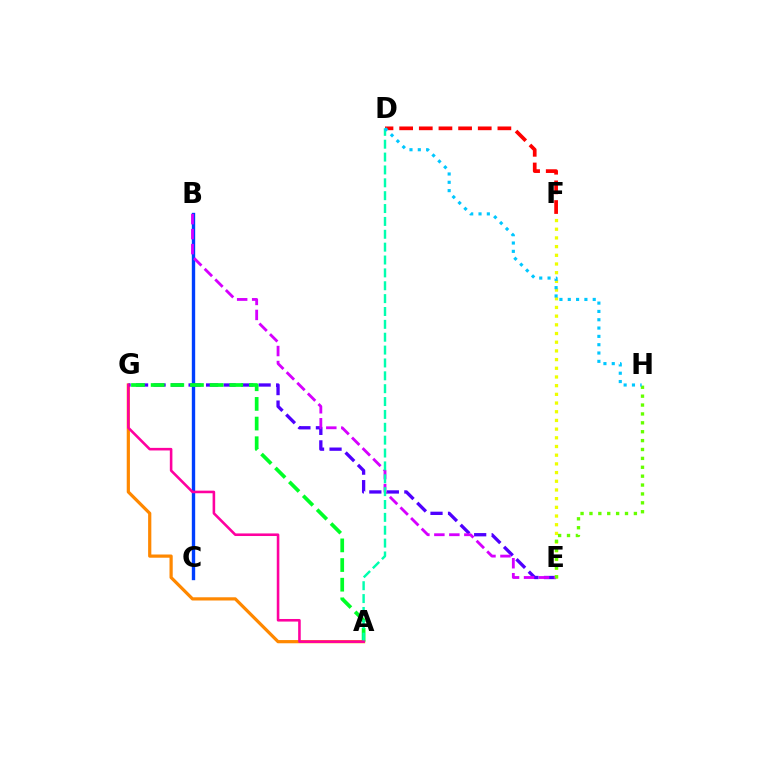{('A', 'G'): [{'color': '#ff8800', 'line_style': 'solid', 'thickness': 2.31}, {'color': '#00ff27', 'line_style': 'dashed', 'thickness': 2.67}, {'color': '#ff00a0', 'line_style': 'solid', 'thickness': 1.86}], ('E', 'F'): [{'color': '#eeff00', 'line_style': 'dotted', 'thickness': 2.36}], ('E', 'G'): [{'color': '#4f00ff', 'line_style': 'dashed', 'thickness': 2.38}], ('B', 'C'): [{'color': '#003fff', 'line_style': 'solid', 'thickness': 2.42}], ('D', 'F'): [{'color': '#ff0000', 'line_style': 'dashed', 'thickness': 2.67}], ('B', 'E'): [{'color': '#d600ff', 'line_style': 'dashed', 'thickness': 2.04}], ('A', 'D'): [{'color': '#00ffaf', 'line_style': 'dashed', 'thickness': 1.75}], ('E', 'H'): [{'color': '#66ff00', 'line_style': 'dotted', 'thickness': 2.42}], ('D', 'H'): [{'color': '#00c7ff', 'line_style': 'dotted', 'thickness': 2.26}]}